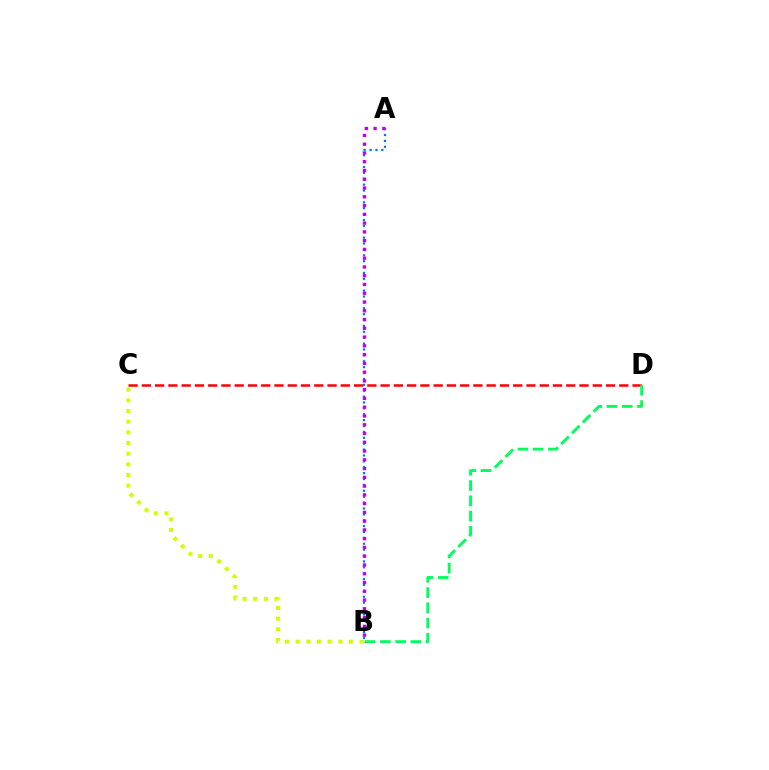{('A', 'B'): [{'color': '#0074ff', 'line_style': 'dotted', 'thickness': 1.6}, {'color': '#b900ff', 'line_style': 'dotted', 'thickness': 2.38}], ('C', 'D'): [{'color': '#ff0000', 'line_style': 'dashed', 'thickness': 1.8}], ('B', 'D'): [{'color': '#00ff5c', 'line_style': 'dashed', 'thickness': 2.07}], ('B', 'C'): [{'color': '#d1ff00', 'line_style': 'dotted', 'thickness': 2.9}]}